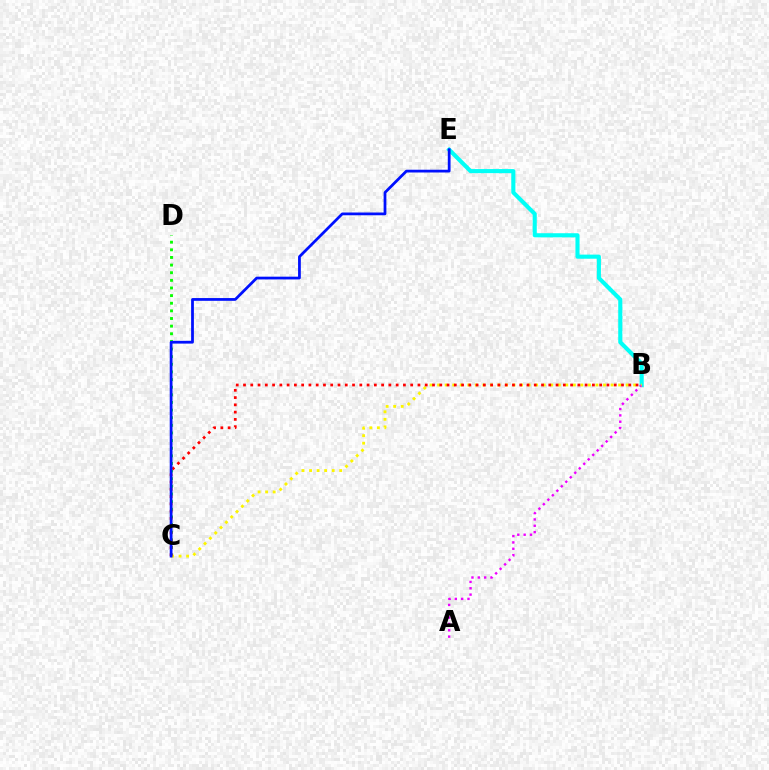{('B', 'E'): [{'color': '#00fff6', 'line_style': 'solid', 'thickness': 2.95}], ('C', 'D'): [{'color': '#08ff00', 'line_style': 'dotted', 'thickness': 2.07}], ('A', 'B'): [{'color': '#ee00ff', 'line_style': 'dotted', 'thickness': 1.72}], ('B', 'C'): [{'color': '#fcf500', 'line_style': 'dotted', 'thickness': 2.05}, {'color': '#ff0000', 'line_style': 'dotted', 'thickness': 1.97}], ('C', 'E'): [{'color': '#0010ff', 'line_style': 'solid', 'thickness': 1.99}]}